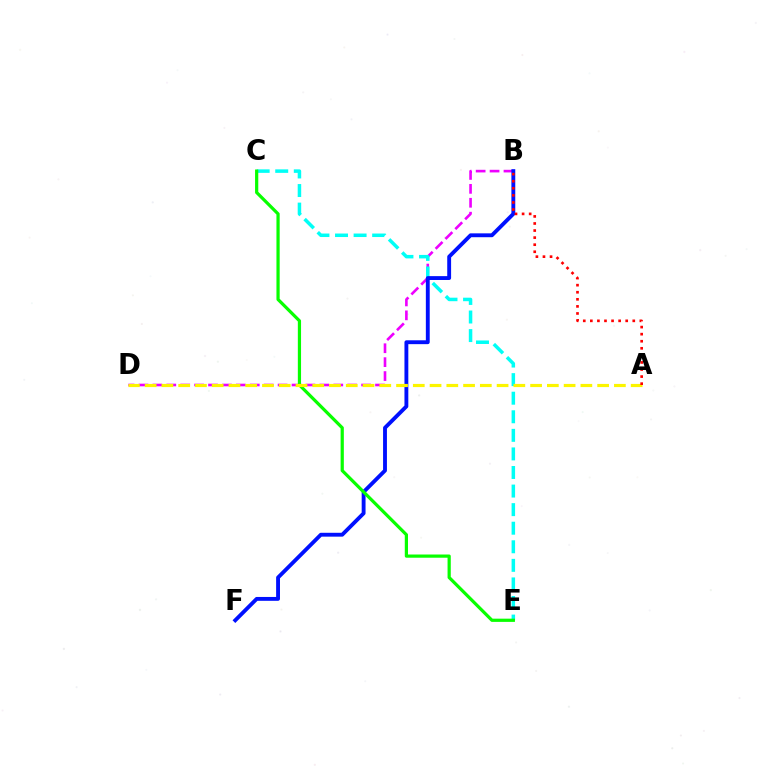{('B', 'D'): [{'color': '#ee00ff', 'line_style': 'dashed', 'thickness': 1.89}], ('C', 'E'): [{'color': '#00fff6', 'line_style': 'dashed', 'thickness': 2.52}, {'color': '#08ff00', 'line_style': 'solid', 'thickness': 2.32}], ('B', 'F'): [{'color': '#0010ff', 'line_style': 'solid', 'thickness': 2.78}], ('A', 'D'): [{'color': '#fcf500', 'line_style': 'dashed', 'thickness': 2.28}], ('A', 'B'): [{'color': '#ff0000', 'line_style': 'dotted', 'thickness': 1.92}]}